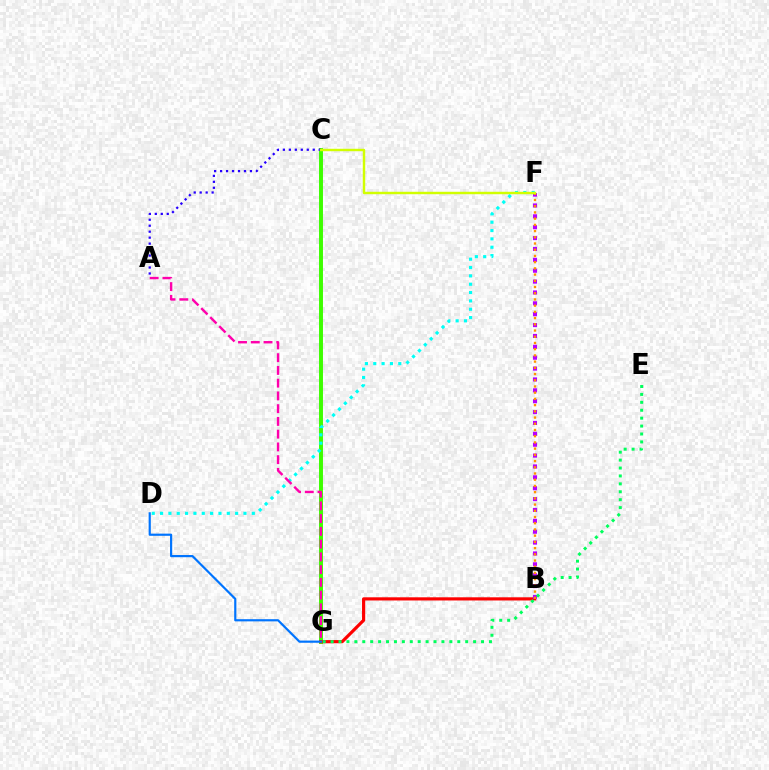{('C', 'G'): [{'color': '#3dff00', 'line_style': 'solid', 'thickness': 2.83}], ('B', 'G'): [{'color': '#ff0000', 'line_style': 'solid', 'thickness': 2.28}], ('B', 'F'): [{'color': '#b900ff', 'line_style': 'dotted', 'thickness': 2.95}, {'color': '#ff9400', 'line_style': 'dotted', 'thickness': 1.69}], ('A', 'C'): [{'color': '#2500ff', 'line_style': 'dotted', 'thickness': 1.62}], ('D', 'G'): [{'color': '#0074ff', 'line_style': 'solid', 'thickness': 1.57}], ('E', 'G'): [{'color': '#00ff5c', 'line_style': 'dotted', 'thickness': 2.15}], ('D', 'F'): [{'color': '#00fff6', 'line_style': 'dotted', 'thickness': 2.27}], ('C', 'F'): [{'color': '#d1ff00', 'line_style': 'solid', 'thickness': 1.75}], ('A', 'G'): [{'color': '#ff00ac', 'line_style': 'dashed', 'thickness': 1.73}]}